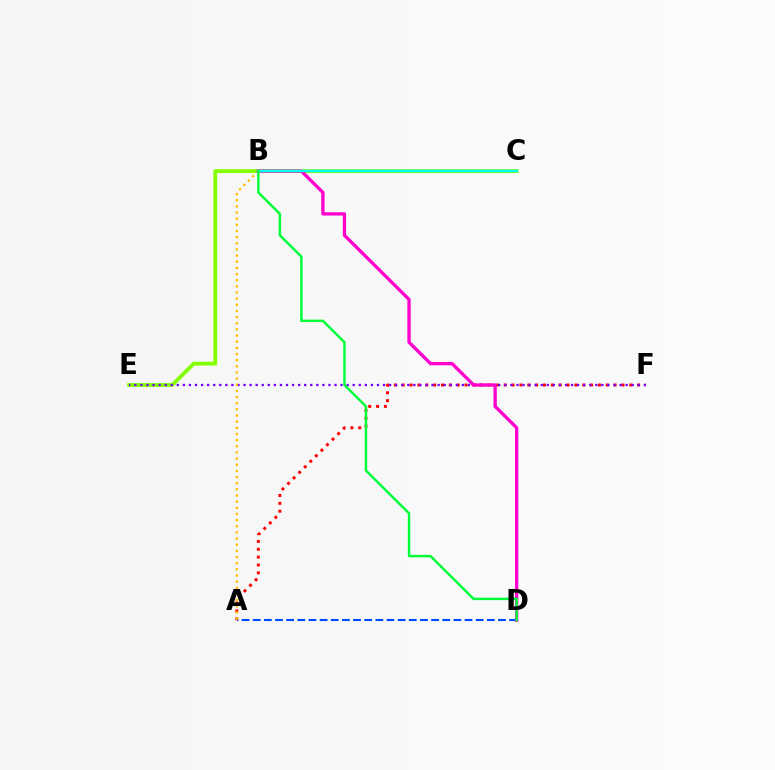{('A', 'F'): [{'color': '#ff0000', 'line_style': 'dotted', 'thickness': 2.13}], ('A', 'D'): [{'color': '#004bff', 'line_style': 'dashed', 'thickness': 1.51}], ('C', 'E'): [{'color': '#84ff00', 'line_style': 'solid', 'thickness': 2.77}], ('E', 'F'): [{'color': '#7200ff', 'line_style': 'dotted', 'thickness': 1.65}], ('A', 'B'): [{'color': '#ffbd00', 'line_style': 'dotted', 'thickness': 1.67}], ('B', 'D'): [{'color': '#ff00cf', 'line_style': 'solid', 'thickness': 2.39}, {'color': '#00ff39', 'line_style': 'solid', 'thickness': 1.76}], ('B', 'C'): [{'color': '#00fff6', 'line_style': 'solid', 'thickness': 1.76}]}